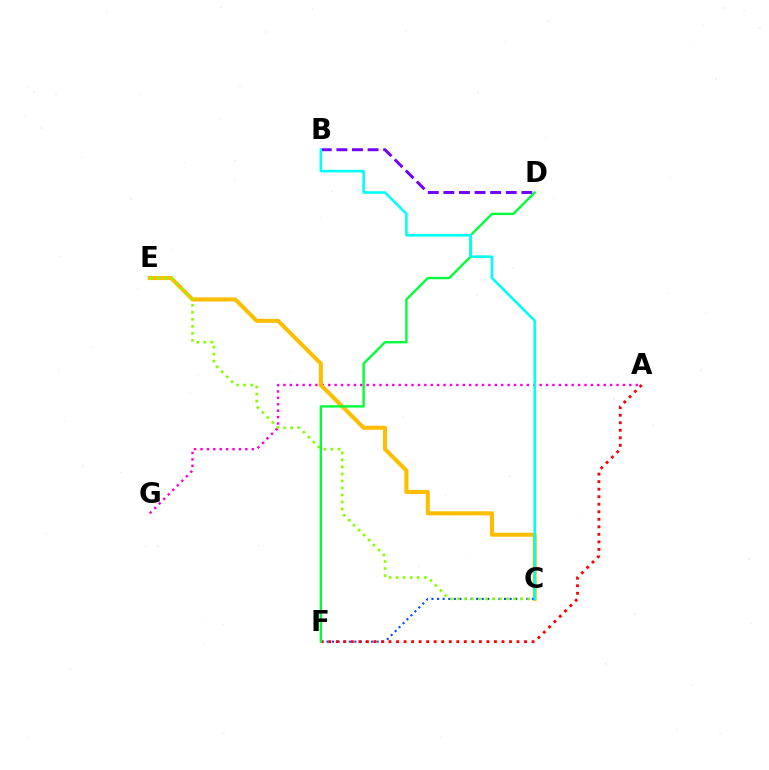{('A', 'G'): [{'color': '#ff00cf', 'line_style': 'dotted', 'thickness': 1.74}], ('C', 'E'): [{'color': '#ffbd00', 'line_style': 'solid', 'thickness': 2.93}, {'color': '#84ff00', 'line_style': 'dotted', 'thickness': 1.91}], ('C', 'F'): [{'color': '#004bff', 'line_style': 'dotted', 'thickness': 1.52}], ('B', 'D'): [{'color': '#7200ff', 'line_style': 'dashed', 'thickness': 2.12}], ('A', 'F'): [{'color': '#ff0000', 'line_style': 'dotted', 'thickness': 2.05}], ('D', 'F'): [{'color': '#00ff39', 'line_style': 'solid', 'thickness': 1.7}], ('B', 'C'): [{'color': '#00fff6', 'line_style': 'solid', 'thickness': 1.85}]}